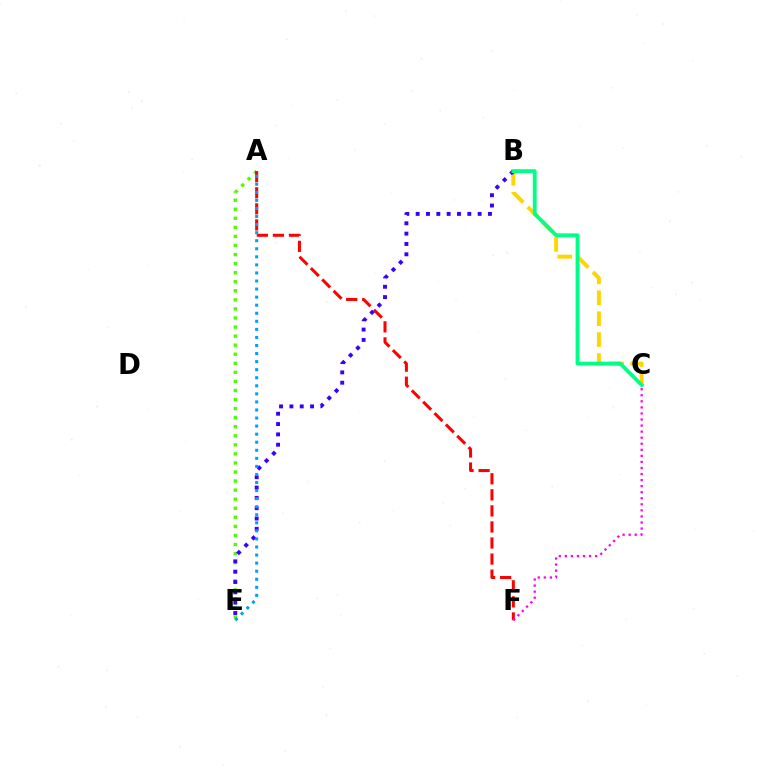{('A', 'E'): [{'color': '#4fff00', 'line_style': 'dotted', 'thickness': 2.46}, {'color': '#009eff', 'line_style': 'dotted', 'thickness': 2.19}], ('B', 'C'): [{'color': '#ffd500', 'line_style': 'dashed', 'thickness': 2.84}, {'color': '#00ff86', 'line_style': 'solid', 'thickness': 2.76}], ('A', 'F'): [{'color': '#ff0000', 'line_style': 'dashed', 'thickness': 2.18}], ('B', 'E'): [{'color': '#3700ff', 'line_style': 'dotted', 'thickness': 2.81}], ('C', 'F'): [{'color': '#ff00ed', 'line_style': 'dotted', 'thickness': 1.65}]}